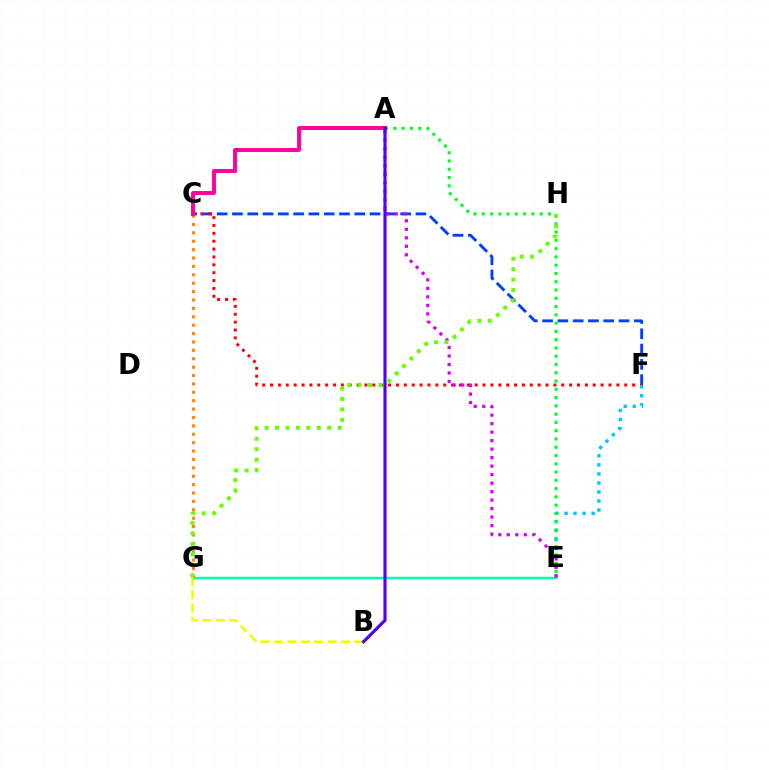{('C', 'F'): [{'color': '#003fff', 'line_style': 'dashed', 'thickness': 2.08}, {'color': '#ff0000', 'line_style': 'dotted', 'thickness': 2.14}], ('E', 'F'): [{'color': '#00c7ff', 'line_style': 'dotted', 'thickness': 2.45}], ('E', 'G'): [{'color': '#00ffaf', 'line_style': 'solid', 'thickness': 1.79}], ('A', 'E'): [{'color': '#d600ff', 'line_style': 'dotted', 'thickness': 2.31}, {'color': '#00ff27', 'line_style': 'dotted', 'thickness': 2.25}], ('C', 'G'): [{'color': '#ff8800', 'line_style': 'dotted', 'thickness': 2.28}], ('B', 'G'): [{'color': '#eeff00', 'line_style': 'dashed', 'thickness': 1.82}], ('A', 'C'): [{'color': '#ff00a0', 'line_style': 'solid', 'thickness': 2.83}], ('A', 'B'): [{'color': '#4f00ff', 'line_style': 'solid', 'thickness': 2.26}], ('G', 'H'): [{'color': '#66ff00', 'line_style': 'dotted', 'thickness': 2.84}]}